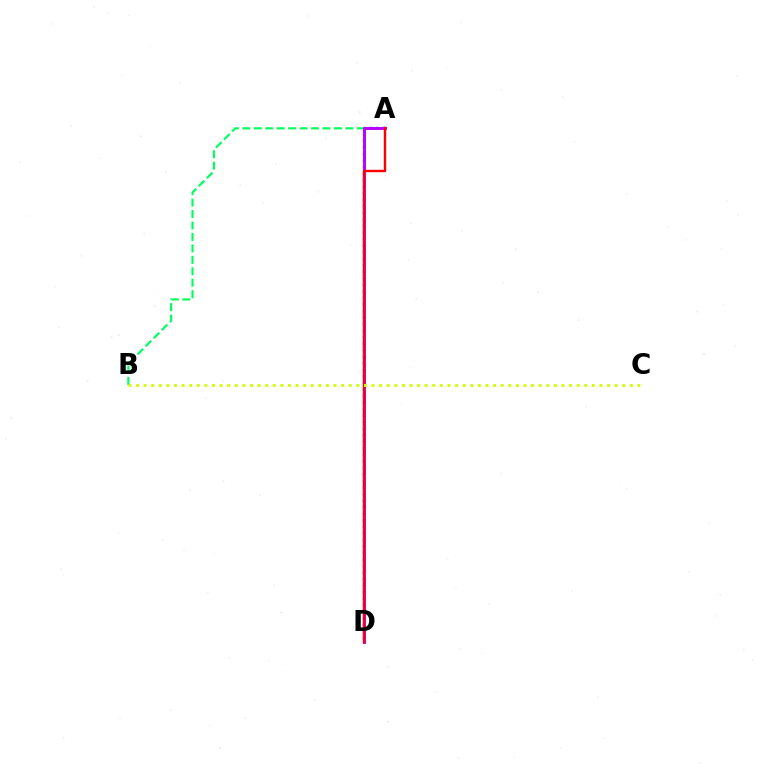{('A', 'D'): [{'color': '#0074ff', 'line_style': 'dotted', 'thickness': 1.78}, {'color': '#b900ff', 'line_style': 'solid', 'thickness': 2.11}, {'color': '#ff0000', 'line_style': 'solid', 'thickness': 1.74}], ('A', 'B'): [{'color': '#00ff5c', 'line_style': 'dashed', 'thickness': 1.56}], ('B', 'C'): [{'color': '#d1ff00', 'line_style': 'dotted', 'thickness': 2.06}]}